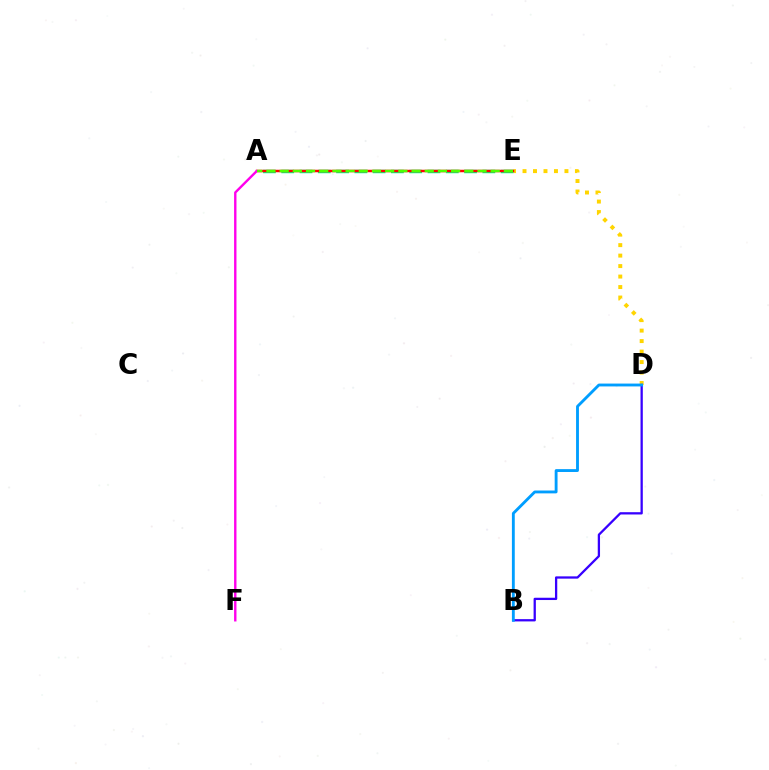{('D', 'E'): [{'color': '#ffd500', 'line_style': 'dotted', 'thickness': 2.85}], ('A', 'E'): [{'color': '#00ff86', 'line_style': 'dashed', 'thickness': 2.48}, {'color': '#ff0000', 'line_style': 'solid', 'thickness': 1.78}, {'color': '#4fff00', 'line_style': 'dashed', 'thickness': 1.79}], ('A', 'F'): [{'color': '#ff00ed', 'line_style': 'solid', 'thickness': 1.72}], ('B', 'D'): [{'color': '#3700ff', 'line_style': 'solid', 'thickness': 1.64}, {'color': '#009eff', 'line_style': 'solid', 'thickness': 2.06}]}